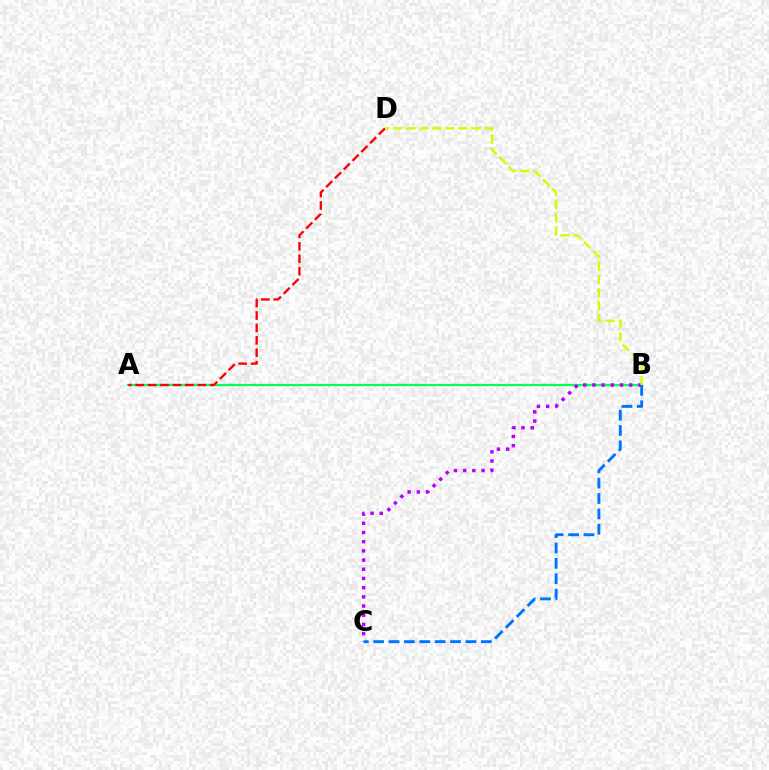{('A', 'B'): [{'color': '#00ff5c', 'line_style': 'solid', 'thickness': 1.6}], ('B', 'C'): [{'color': '#b900ff', 'line_style': 'dotted', 'thickness': 2.5}, {'color': '#0074ff', 'line_style': 'dashed', 'thickness': 2.09}], ('A', 'D'): [{'color': '#ff0000', 'line_style': 'dashed', 'thickness': 1.69}], ('B', 'D'): [{'color': '#d1ff00', 'line_style': 'dashed', 'thickness': 1.78}]}